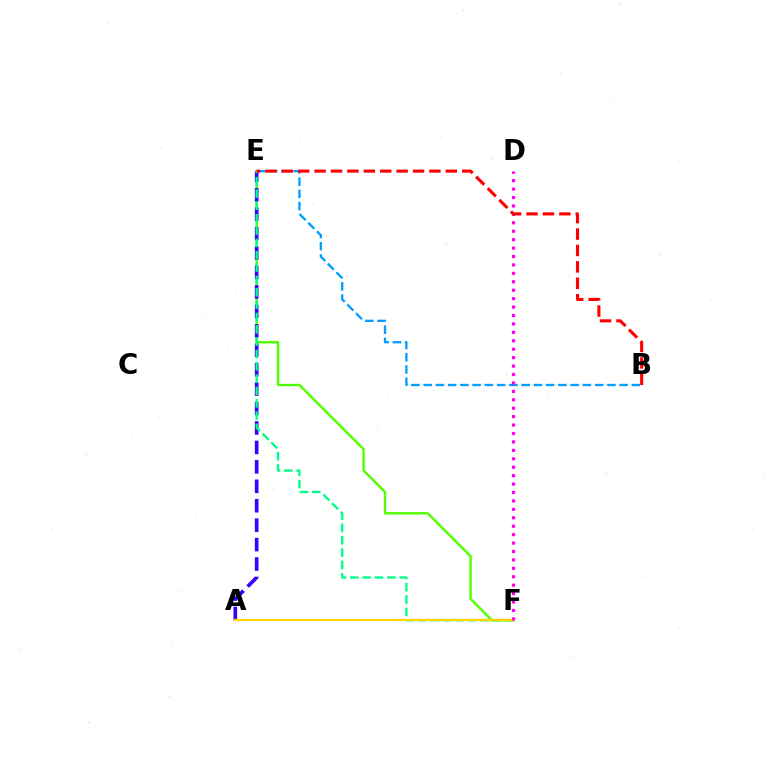{('E', 'F'): [{'color': '#4fff00', 'line_style': 'solid', 'thickness': 1.71}, {'color': '#00ff86', 'line_style': 'dashed', 'thickness': 1.68}], ('A', 'E'): [{'color': '#3700ff', 'line_style': 'dashed', 'thickness': 2.64}], ('A', 'F'): [{'color': '#ffd500', 'line_style': 'solid', 'thickness': 1.66}], ('B', 'E'): [{'color': '#009eff', 'line_style': 'dashed', 'thickness': 1.66}, {'color': '#ff0000', 'line_style': 'dashed', 'thickness': 2.23}], ('D', 'F'): [{'color': '#ff00ed', 'line_style': 'dotted', 'thickness': 2.29}]}